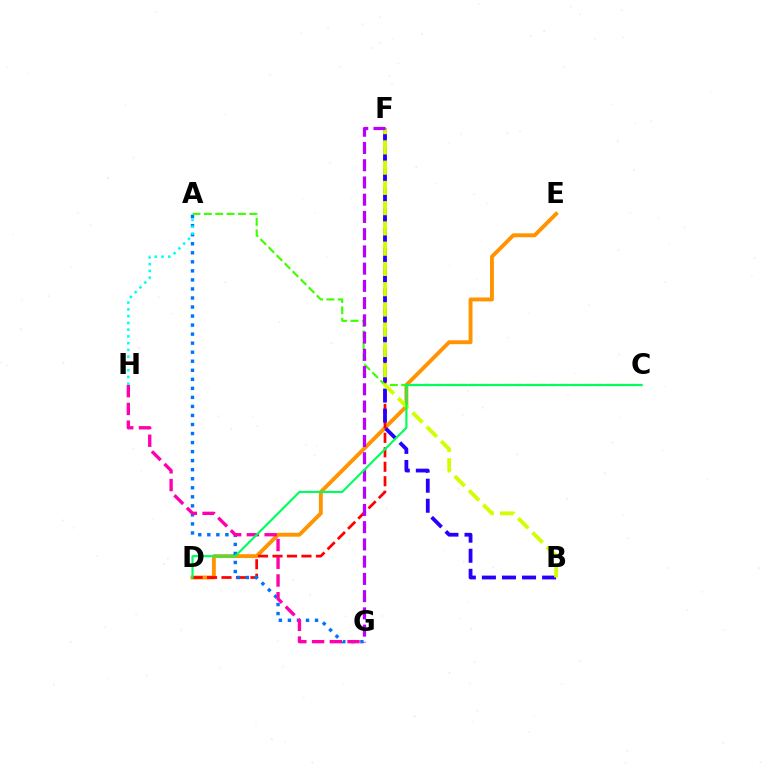{('D', 'E'): [{'color': '#ff9400', 'line_style': 'solid', 'thickness': 2.8}], ('D', 'F'): [{'color': '#ff0000', 'line_style': 'dashed', 'thickness': 1.97}], ('B', 'F'): [{'color': '#2500ff', 'line_style': 'dashed', 'thickness': 2.73}, {'color': '#d1ff00', 'line_style': 'dashed', 'thickness': 2.75}], ('A', 'C'): [{'color': '#3dff00', 'line_style': 'dashed', 'thickness': 1.54}], ('A', 'G'): [{'color': '#0074ff', 'line_style': 'dotted', 'thickness': 2.46}], ('F', 'G'): [{'color': '#b900ff', 'line_style': 'dashed', 'thickness': 2.34}], ('G', 'H'): [{'color': '#ff00ac', 'line_style': 'dashed', 'thickness': 2.41}], ('C', 'D'): [{'color': '#00ff5c', 'line_style': 'solid', 'thickness': 1.55}], ('A', 'H'): [{'color': '#00fff6', 'line_style': 'dotted', 'thickness': 1.84}]}